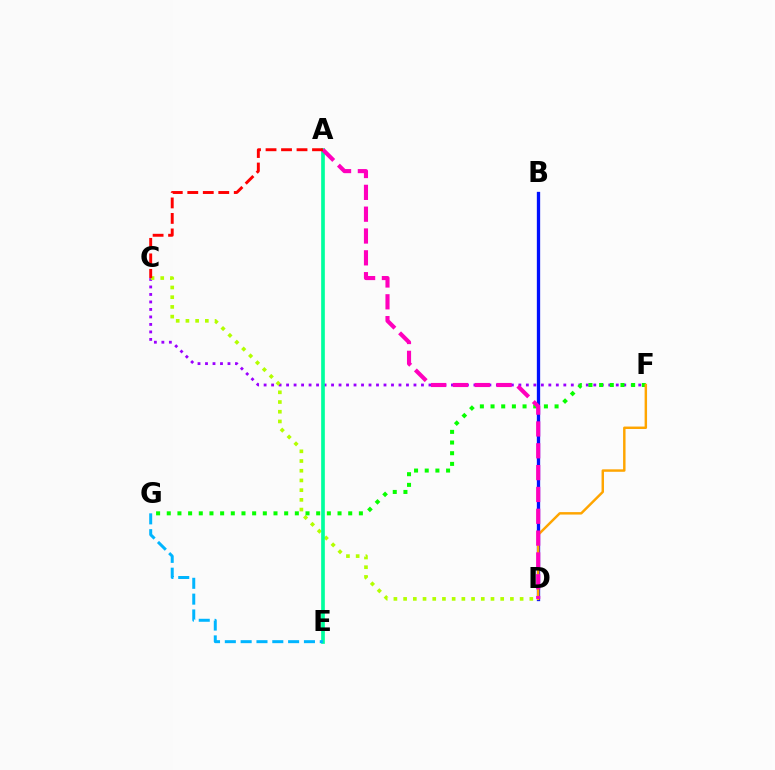{('C', 'F'): [{'color': '#9b00ff', 'line_style': 'dotted', 'thickness': 2.04}], ('C', 'D'): [{'color': '#b3ff00', 'line_style': 'dotted', 'thickness': 2.64}], ('F', 'G'): [{'color': '#08ff00', 'line_style': 'dotted', 'thickness': 2.9}], ('B', 'D'): [{'color': '#0010ff', 'line_style': 'solid', 'thickness': 2.38}], ('A', 'E'): [{'color': '#00ff9d', 'line_style': 'solid', 'thickness': 2.65}], ('D', 'F'): [{'color': '#ffa500', 'line_style': 'solid', 'thickness': 1.76}], ('E', 'G'): [{'color': '#00b5ff', 'line_style': 'dashed', 'thickness': 2.15}], ('A', 'D'): [{'color': '#ff00bd', 'line_style': 'dashed', 'thickness': 2.97}], ('A', 'C'): [{'color': '#ff0000', 'line_style': 'dashed', 'thickness': 2.1}]}